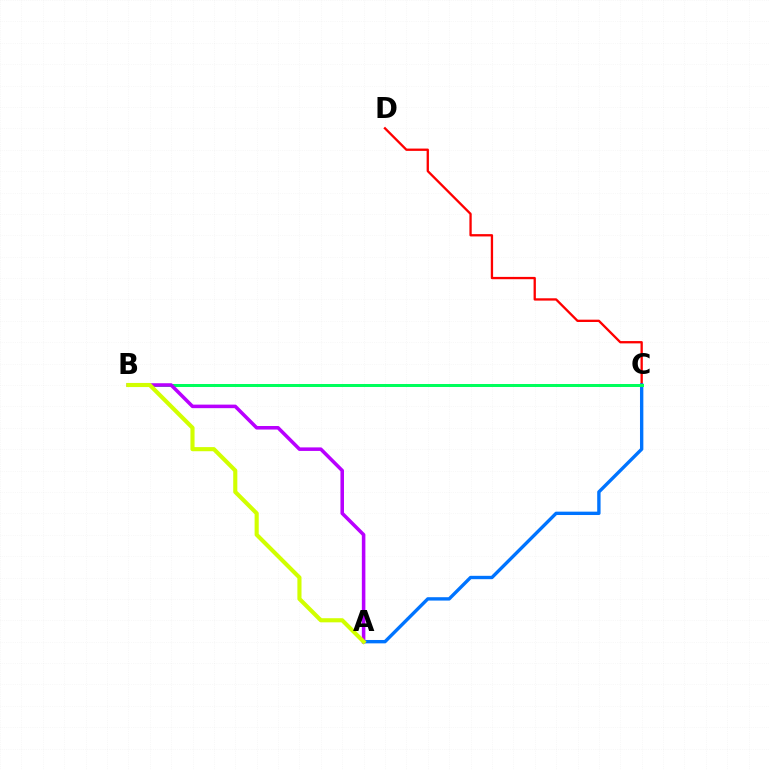{('C', 'D'): [{'color': '#ff0000', 'line_style': 'solid', 'thickness': 1.67}], ('A', 'C'): [{'color': '#0074ff', 'line_style': 'solid', 'thickness': 2.42}], ('B', 'C'): [{'color': '#00ff5c', 'line_style': 'solid', 'thickness': 2.15}], ('A', 'B'): [{'color': '#b900ff', 'line_style': 'solid', 'thickness': 2.55}, {'color': '#d1ff00', 'line_style': 'solid', 'thickness': 2.97}]}